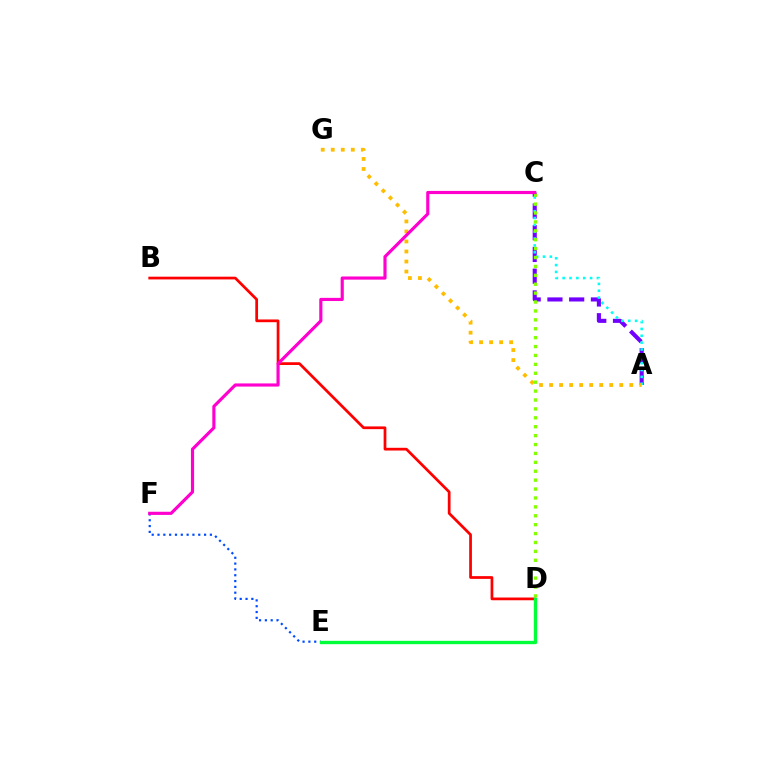{('A', 'C'): [{'color': '#7200ff', 'line_style': 'dashed', 'thickness': 2.95}, {'color': '#00fff6', 'line_style': 'dotted', 'thickness': 1.86}], ('B', 'D'): [{'color': '#ff0000', 'line_style': 'solid', 'thickness': 1.97}], ('E', 'F'): [{'color': '#004bff', 'line_style': 'dotted', 'thickness': 1.58}], ('A', 'G'): [{'color': '#ffbd00', 'line_style': 'dotted', 'thickness': 2.72}], ('C', 'D'): [{'color': '#84ff00', 'line_style': 'dotted', 'thickness': 2.42}], ('D', 'E'): [{'color': '#00ff39', 'line_style': 'solid', 'thickness': 2.41}], ('C', 'F'): [{'color': '#ff00cf', 'line_style': 'solid', 'thickness': 2.27}]}